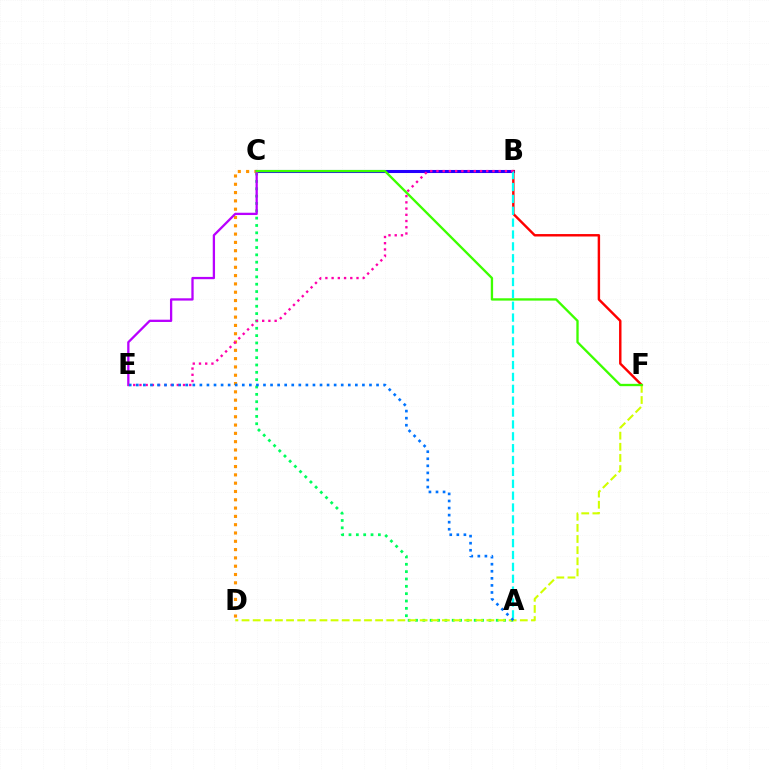{('A', 'C'): [{'color': '#00ff5c', 'line_style': 'dotted', 'thickness': 2.0}], ('B', 'C'): [{'color': '#2500ff', 'line_style': 'solid', 'thickness': 2.21}], ('C', 'D'): [{'color': '#ff9400', 'line_style': 'dotted', 'thickness': 2.26}], ('B', 'F'): [{'color': '#ff0000', 'line_style': 'solid', 'thickness': 1.75}], ('D', 'F'): [{'color': '#d1ff00', 'line_style': 'dashed', 'thickness': 1.51}], ('A', 'B'): [{'color': '#00fff6', 'line_style': 'dashed', 'thickness': 1.61}], ('C', 'E'): [{'color': '#b900ff', 'line_style': 'solid', 'thickness': 1.65}], ('C', 'F'): [{'color': '#3dff00', 'line_style': 'solid', 'thickness': 1.68}], ('B', 'E'): [{'color': '#ff00ac', 'line_style': 'dotted', 'thickness': 1.69}], ('A', 'E'): [{'color': '#0074ff', 'line_style': 'dotted', 'thickness': 1.92}]}